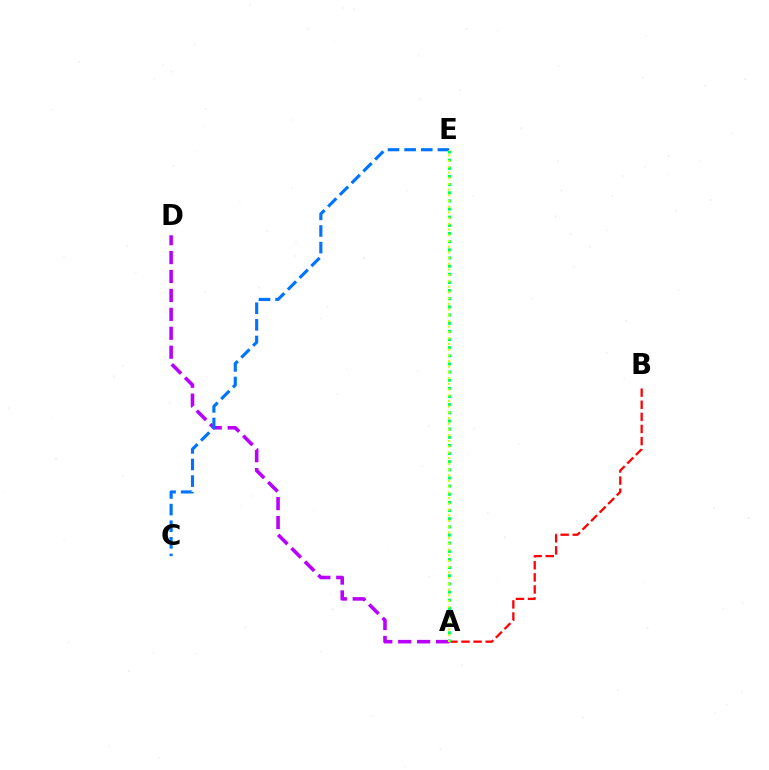{('A', 'B'): [{'color': '#ff0000', 'line_style': 'dashed', 'thickness': 1.64}], ('A', 'E'): [{'color': '#00ff5c', 'line_style': 'dotted', 'thickness': 2.21}, {'color': '#d1ff00', 'line_style': 'dotted', 'thickness': 1.55}], ('A', 'D'): [{'color': '#b900ff', 'line_style': 'dashed', 'thickness': 2.57}], ('C', 'E'): [{'color': '#0074ff', 'line_style': 'dashed', 'thickness': 2.26}]}